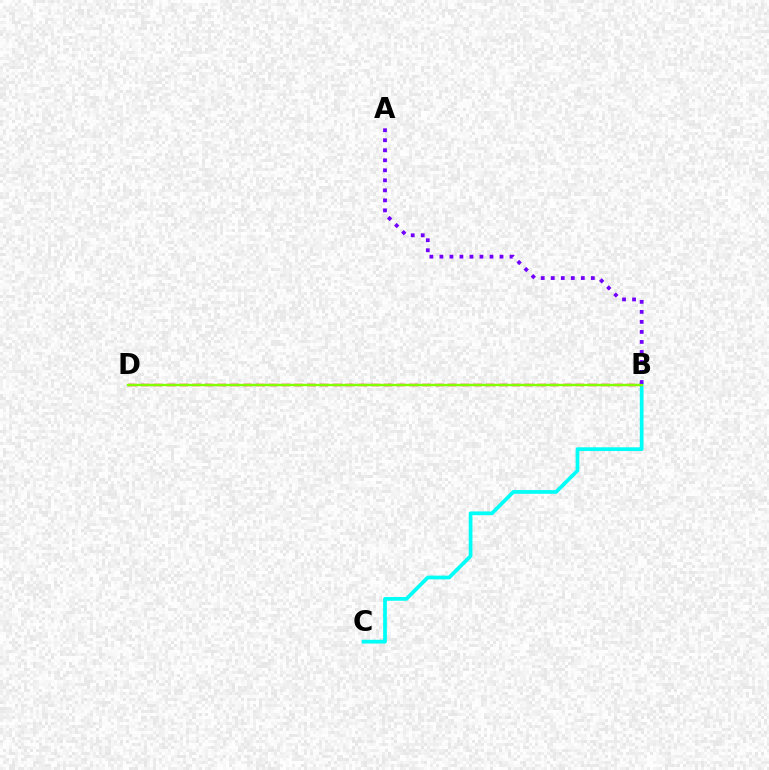{('B', 'C'): [{'color': '#00fff6', 'line_style': 'solid', 'thickness': 2.69}], ('B', 'D'): [{'color': '#ff0000', 'line_style': 'dashed', 'thickness': 1.74}, {'color': '#84ff00', 'line_style': 'solid', 'thickness': 1.67}], ('A', 'B'): [{'color': '#7200ff', 'line_style': 'dotted', 'thickness': 2.72}]}